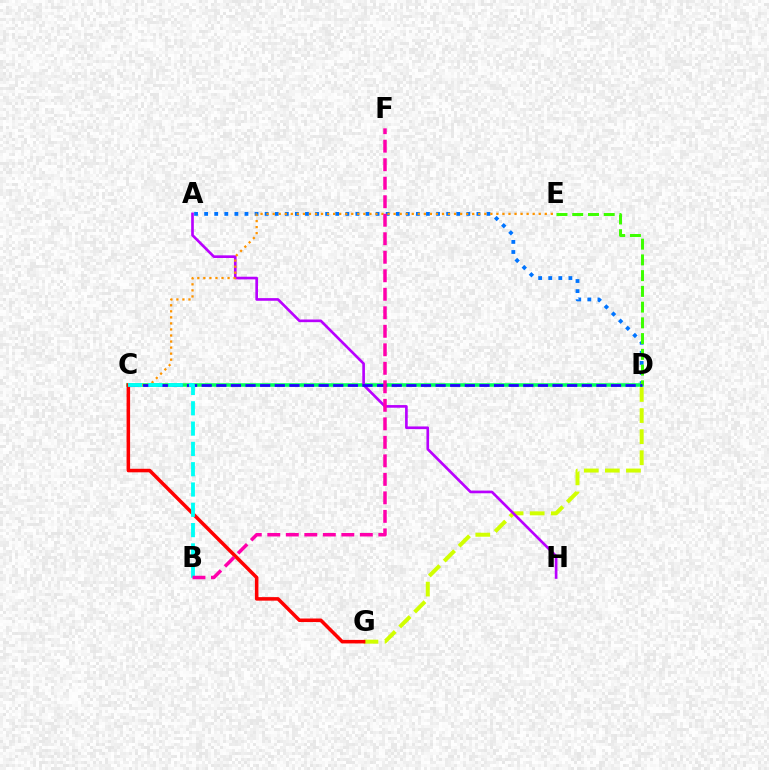{('D', 'G'): [{'color': '#d1ff00', 'line_style': 'dashed', 'thickness': 2.86}], ('A', 'D'): [{'color': '#0074ff', 'line_style': 'dotted', 'thickness': 2.74}], ('C', 'D'): [{'color': '#00ff5c', 'line_style': 'solid', 'thickness': 2.56}, {'color': '#2500ff', 'line_style': 'dashed', 'thickness': 1.99}], ('A', 'H'): [{'color': '#b900ff', 'line_style': 'solid', 'thickness': 1.92}], ('D', 'E'): [{'color': '#3dff00', 'line_style': 'dashed', 'thickness': 2.14}], ('C', 'E'): [{'color': '#ff9400', 'line_style': 'dotted', 'thickness': 1.64}], ('C', 'G'): [{'color': '#ff0000', 'line_style': 'solid', 'thickness': 2.54}], ('B', 'C'): [{'color': '#00fff6', 'line_style': 'dashed', 'thickness': 2.76}], ('B', 'F'): [{'color': '#ff00ac', 'line_style': 'dashed', 'thickness': 2.51}]}